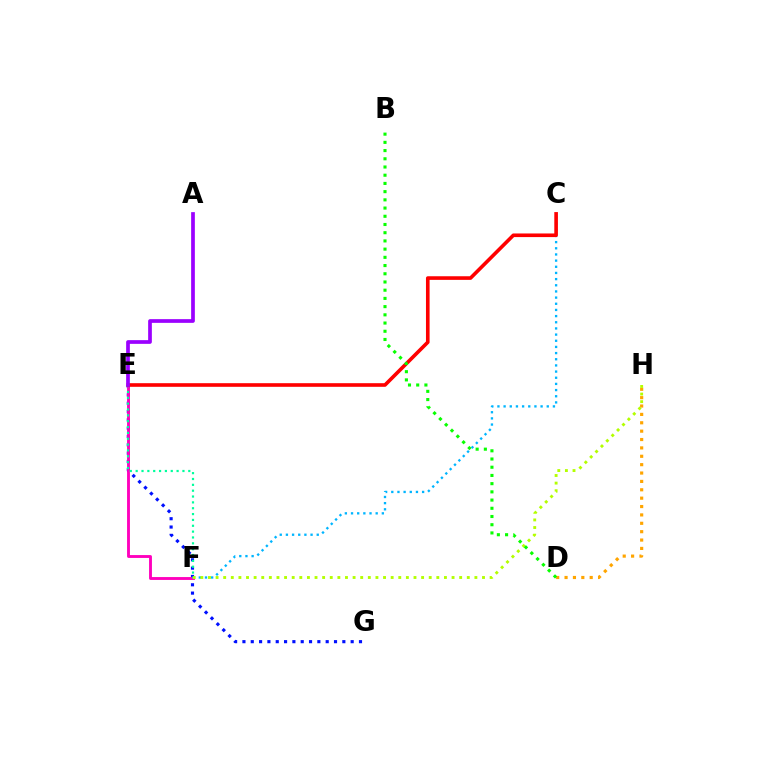{('E', 'G'): [{'color': '#0010ff', 'line_style': 'dotted', 'thickness': 2.26}], ('E', 'F'): [{'color': '#ff00bd', 'line_style': 'solid', 'thickness': 2.07}, {'color': '#00ff9d', 'line_style': 'dotted', 'thickness': 1.59}], ('D', 'H'): [{'color': '#ffa500', 'line_style': 'dotted', 'thickness': 2.28}], ('C', 'F'): [{'color': '#00b5ff', 'line_style': 'dotted', 'thickness': 1.67}], ('F', 'H'): [{'color': '#b3ff00', 'line_style': 'dotted', 'thickness': 2.07}], ('C', 'E'): [{'color': '#ff0000', 'line_style': 'solid', 'thickness': 2.61}], ('A', 'E'): [{'color': '#9b00ff', 'line_style': 'solid', 'thickness': 2.67}], ('B', 'D'): [{'color': '#08ff00', 'line_style': 'dotted', 'thickness': 2.23}]}